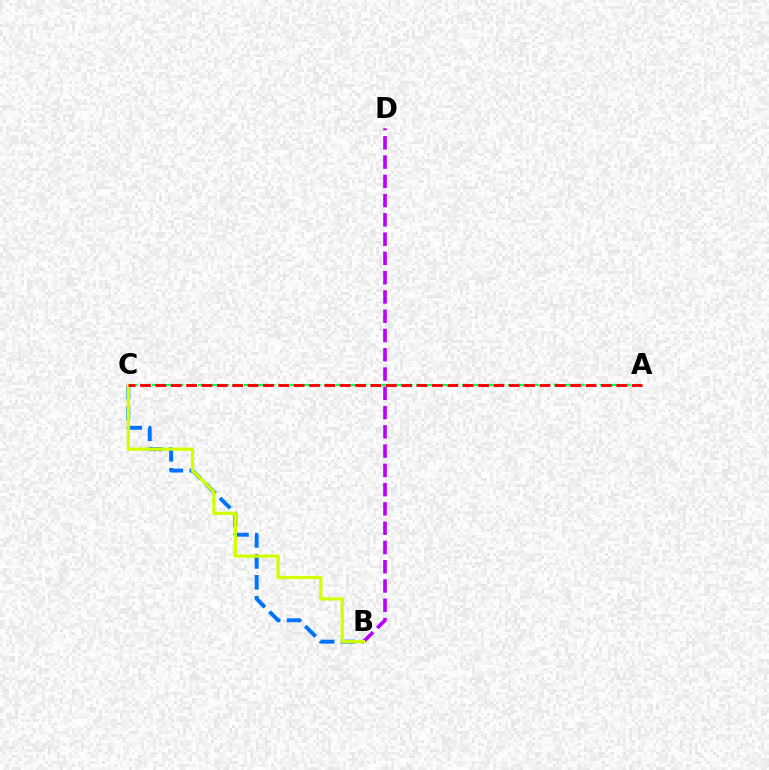{('B', 'C'): [{'color': '#0074ff', 'line_style': 'dashed', 'thickness': 2.85}, {'color': '#d1ff00', 'line_style': 'solid', 'thickness': 2.33}], ('B', 'D'): [{'color': '#b900ff', 'line_style': 'dashed', 'thickness': 2.62}], ('A', 'C'): [{'color': '#00ff5c', 'line_style': 'dashed', 'thickness': 1.56}, {'color': '#ff0000', 'line_style': 'dashed', 'thickness': 2.09}]}